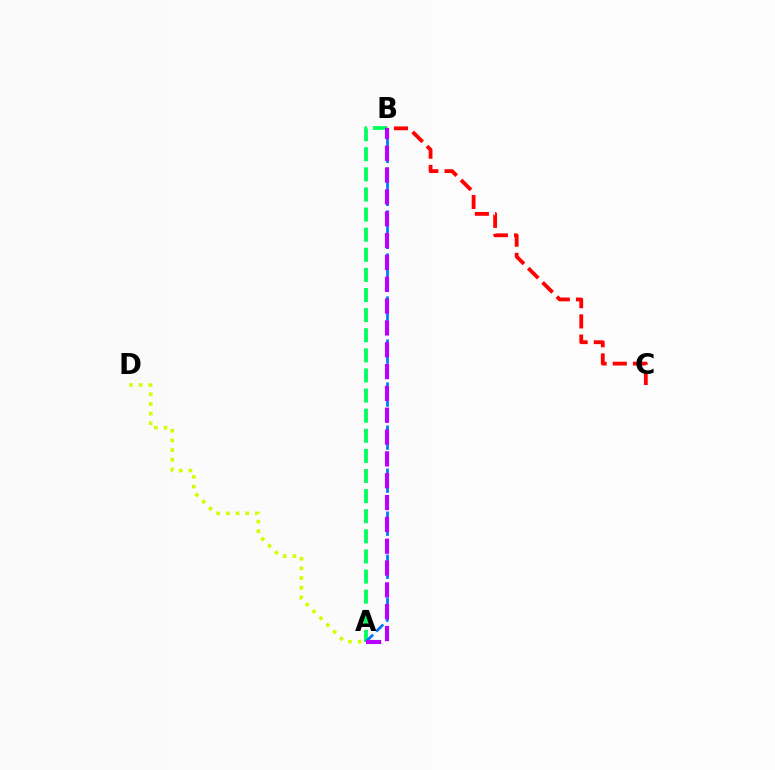{('A', 'B'): [{'color': '#00ff5c', 'line_style': 'dashed', 'thickness': 2.73}, {'color': '#0074ff', 'line_style': 'dashed', 'thickness': 1.95}, {'color': '#b900ff', 'line_style': 'dashed', 'thickness': 2.97}], ('B', 'C'): [{'color': '#ff0000', 'line_style': 'dashed', 'thickness': 2.74}], ('A', 'D'): [{'color': '#d1ff00', 'line_style': 'dotted', 'thickness': 2.63}]}